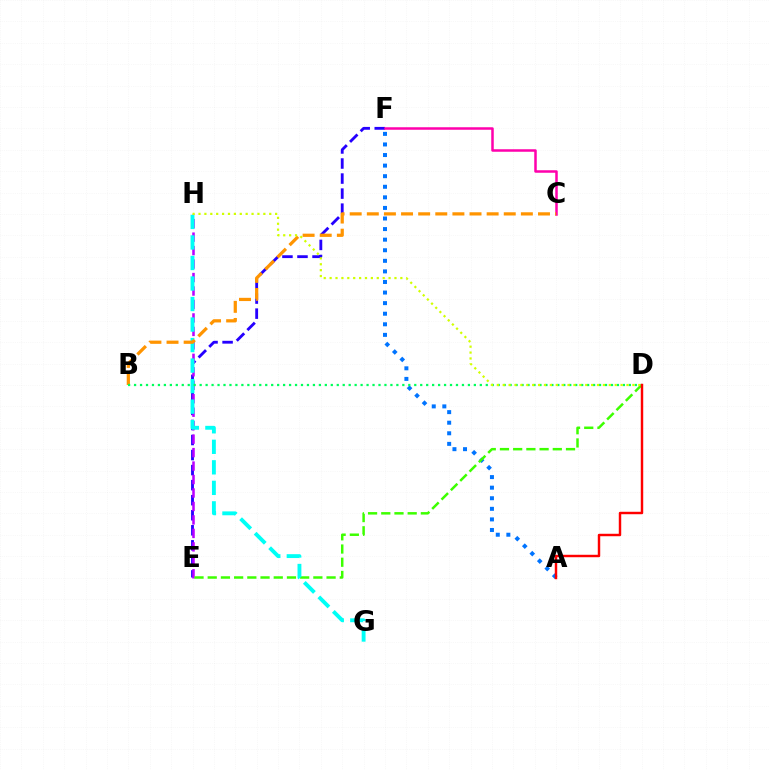{('E', 'F'): [{'color': '#2500ff', 'line_style': 'dashed', 'thickness': 2.04}], ('C', 'F'): [{'color': '#ff00ac', 'line_style': 'solid', 'thickness': 1.8}], ('E', 'H'): [{'color': '#b900ff', 'line_style': 'dashed', 'thickness': 1.83}], ('A', 'F'): [{'color': '#0074ff', 'line_style': 'dotted', 'thickness': 2.87}], ('D', 'E'): [{'color': '#3dff00', 'line_style': 'dashed', 'thickness': 1.79}], ('G', 'H'): [{'color': '#00fff6', 'line_style': 'dashed', 'thickness': 2.79}], ('B', 'C'): [{'color': '#ff9400', 'line_style': 'dashed', 'thickness': 2.33}], ('B', 'D'): [{'color': '#00ff5c', 'line_style': 'dotted', 'thickness': 1.62}], ('D', 'H'): [{'color': '#d1ff00', 'line_style': 'dotted', 'thickness': 1.6}], ('A', 'D'): [{'color': '#ff0000', 'line_style': 'solid', 'thickness': 1.76}]}